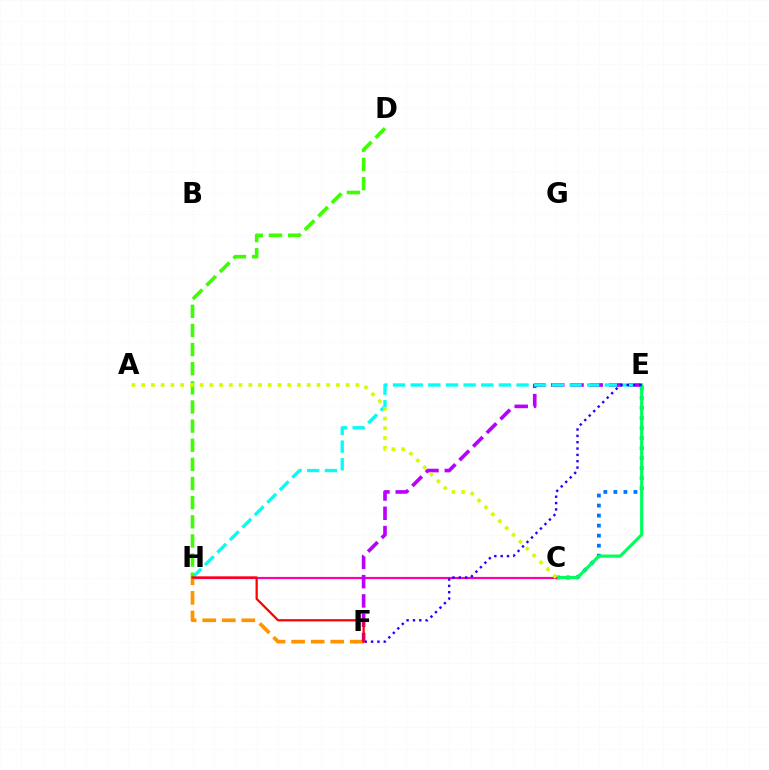{('C', 'E'): [{'color': '#0074ff', 'line_style': 'dotted', 'thickness': 2.73}, {'color': '#00ff5c', 'line_style': 'solid', 'thickness': 2.27}], ('C', 'H'): [{'color': '#ff00ac', 'line_style': 'solid', 'thickness': 1.58}], ('F', 'H'): [{'color': '#ff9400', 'line_style': 'dashed', 'thickness': 2.66}, {'color': '#ff0000', 'line_style': 'solid', 'thickness': 1.62}], ('E', 'F'): [{'color': '#b900ff', 'line_style': 'dashed', 'thickness': 2.62}, {'color': '#2500ff', 'line_style': 'dotted', 'thickness': 1.72}], ('E', 'H'): [{'color': '#00fff6', 'line_style': 'dashed', 'thickness': 2.4}], ('D', 'H'): [{'color': '#3dff00', 'line_style': 'dashed', 'thickness': 2.6}], ('A', 'C'): [{'color': '#d1ff00', 'line_style': 'dotted', 'thickness': 2.64}]}